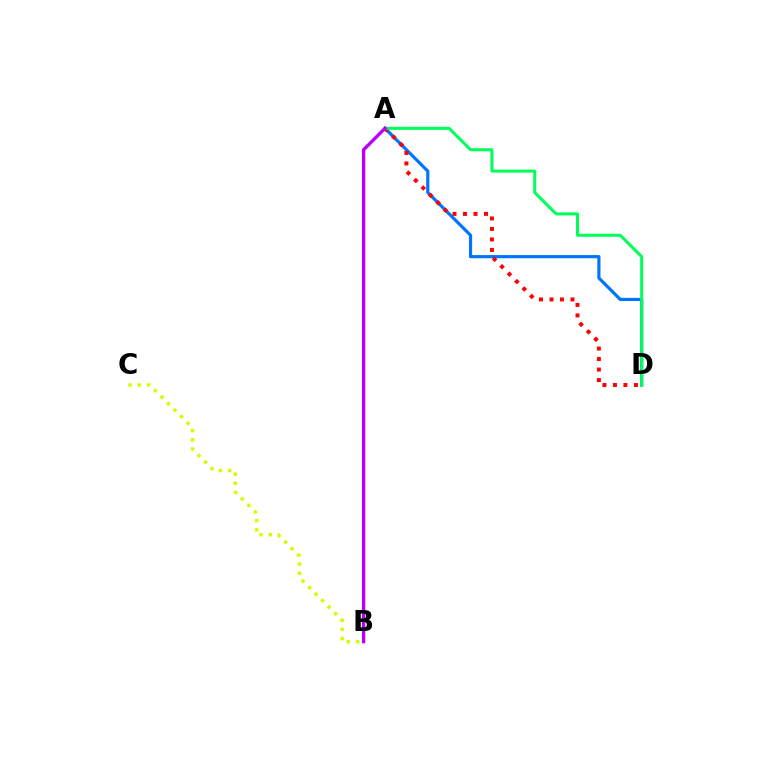{('A', 'D'): [{'color': '#0074ff', 'line_style': 'solid', 'thickness': 2.29}, {'color': '#ff0000', 'line_style': 'dotted', 'thickness': 2.85}, {'color': '#00ff5c', 'line_style': 'solid', 'thickness': 2.17}], ('B', 'C'): [{'color': '#d1ff00', 'line_style': 'dotted', 'thickness': 2.51}], ('A', 'B'): [{'color': '#b900ff', 'line_style': 'solid', 'thickness': 2.4}]}